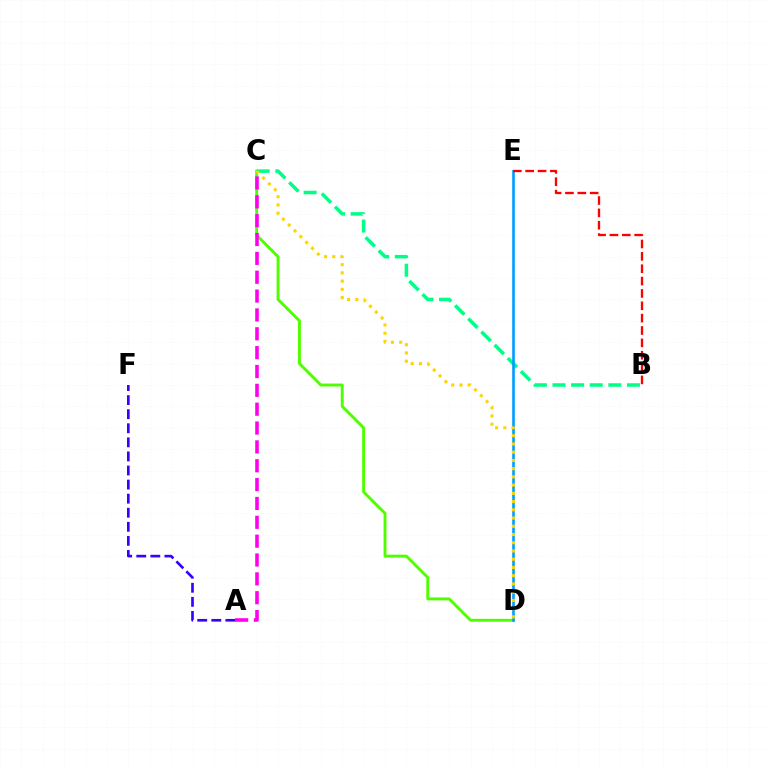{('C', 'D'): [{'color': '#4fff00', 'line_style': 'solid', 'thickness': 2.09}, {'color': '#ffd500', 'line_style': 'dotted', 'thickness': 2.24}], ('B', 'C'): [{'color': '#00ff86', 'line_style': 'dashed', 'thickness': 2.53}], ('A', 'F'): [{'color': '#3700ff', 'line_style': 'dashed', 'thickness': 1.91}], ('D', 'E'): [{'color': '#009eff', 'line_style': 'solid', 'thickness': 1.9}], ('B', 'E'): [{'color': '#ff0000', 'line_style': 'dashed', 'thickness': 1.68}], ('A', 'C'): [{'color': '#ff00ed', 'line_style': 'dashed', 'thickness': 2.56}]}